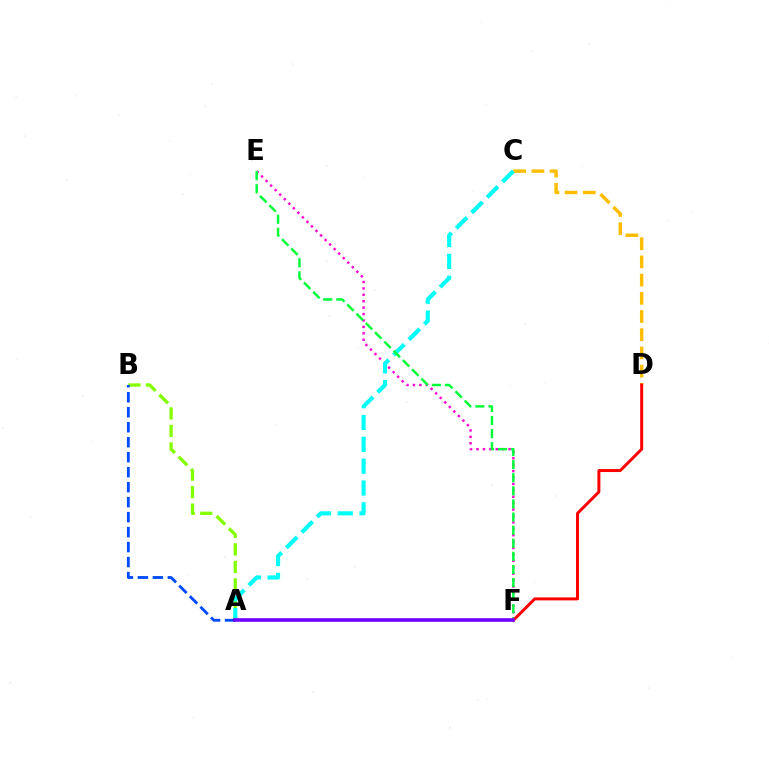{('A', 'B'): [{'color': '#84ff00', 'line_style': 'dashed', 'thickness': 2.38}, {'color': '#004bff', 'line_style': 'dashed', 'thickness': 2.04}], ('E', 'F'): [{'color': '#ff00cf', 'line_style': 'dotted', 'thickness': 1.74}, {'color': '#00ff39', 'line_style': 'dashed', 'thickness': 1.78}], ('C', 'D'): [{'color': '#ffbd00', 'line_style': 'dashed', 'thickness': 2.47}], ('A', 'C'): [{'color': '#00fff6', 'line_style': 'dashed', 'thickness': 2.97}], ('D', 'F'): [{'color': '#ff0000', 'line_style': 'solid', 'thickness': 2.13}], ('A', 'F'): [{'color': '#7200ff', 'line_style': 'solid', 'thickness': 2.61}]}